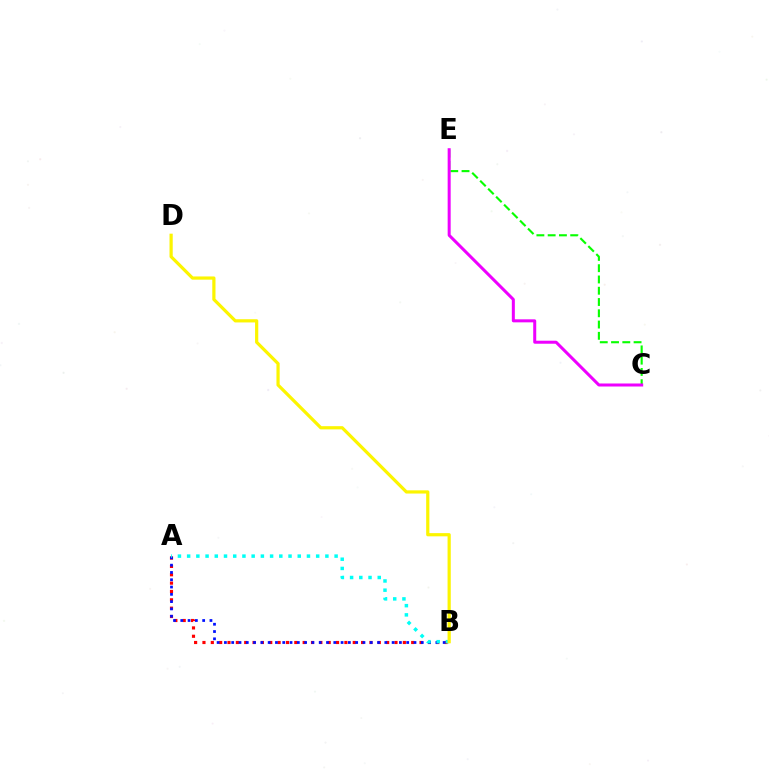{('C', 'E'): [{'color': '#08ff00', 'line_style': 'dashed', 'thickness': 1.53}, {'color': '#ee00ff', 'line_style': 'solid', 'thickness': 2.17}], ('A', 'B'): [{'color': '#ff0000', 'line_style': 'dotted', 'thickness': 2.27}, {'color': '#0010ff', 'line_style': 'dotted', 'thickness': 1.98}, {'color': '#00fff6', 'line_style': 'dotted', 'thickness': 2.5}], ('B', 'D'): [{'color': '#fcf500', 'line_style': 'solid', 'thickness': 2.31}]}